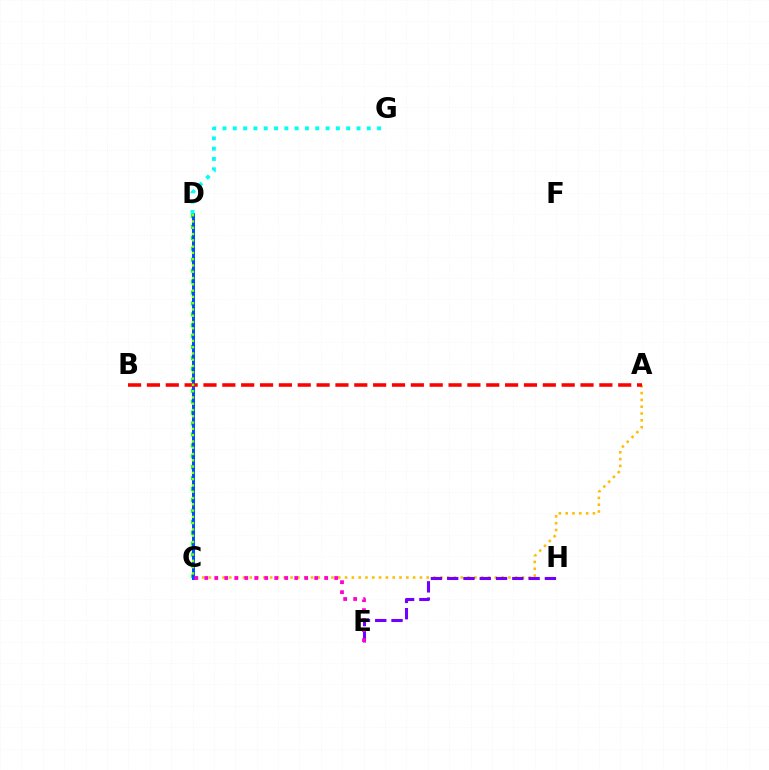{('C', 'D'): [{'color': '#00ff39', 'line_style': 'dotted', 'thickness': 2.97}, {'color': '#004bff', 'line_style': 'solid', 'thickness': 2.15}, {'color': '#84ff00', 'line_style': 'dotted', 'thickness': 1.71}], ('A', 'C'): [{'color': '#ffbd00', 'line_style': 'dotted', 'thickness': 1.85}], ('D', 'G'): [{'color': '#00fff6', 'line_style': 'dotted', 'thickness': 2.8}], ('E', 'H'): [{'color': '#7200ff', 'line_style': 'dashed', 'thickness': 2.21}], ('A', 'B'): [{'color': '#ff0000', 'line_style': 'dashed', 'thickness': 2.56}], ('C', 'E'): [{'color': '#ff00cf', 'line_style': 'dotted', 'thickness': 2.71}]}